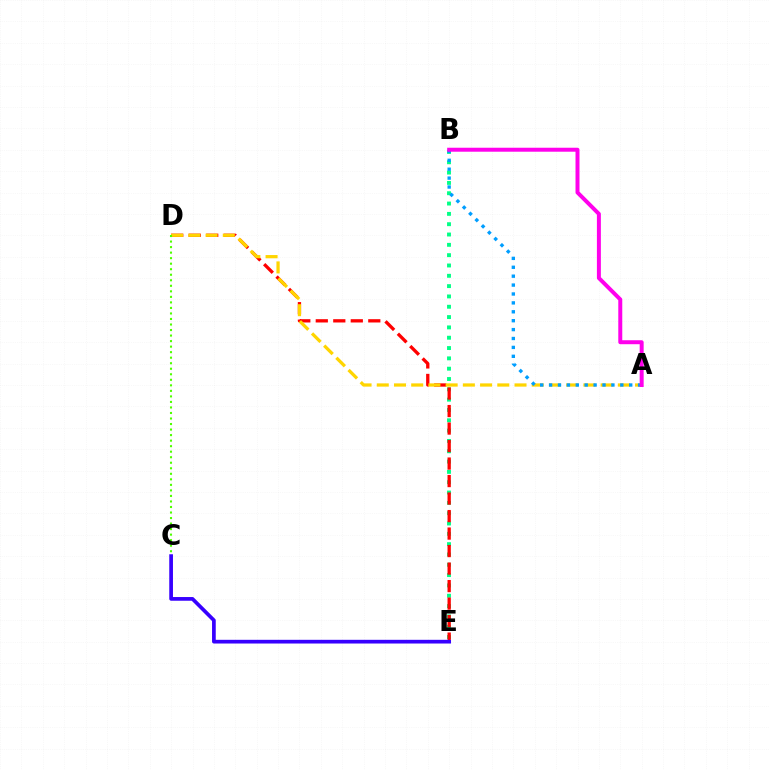{('B', 'E'): [{'color': '#00ff86', 'line_style': 'dotted', 'thickness': 2.8}], ('D', 'E'): [{'color': '#ff0000', 'line_style': 'dashed', 'thickness': 2.38}], ('A', 'D'): [{'color': '#ffd500', 'line_style': 'dashed', 'thickness': 2.34}], ('A', 'B'): [{'color': '#009eff', 'line_style': 'dotted', 'thickness': 2.42}, {'color': '#ff00ed', 'line_style': 'solid', 'thickness': 2.86}], ('C', 'D'): [{'color': '#4fff00', 'line_style': 'dotted', 'thickness': 1.5}], ('C', 'E'): [{'color': '#3700ff', 'line_style': 'solid', 'thickness': 2.67}]}